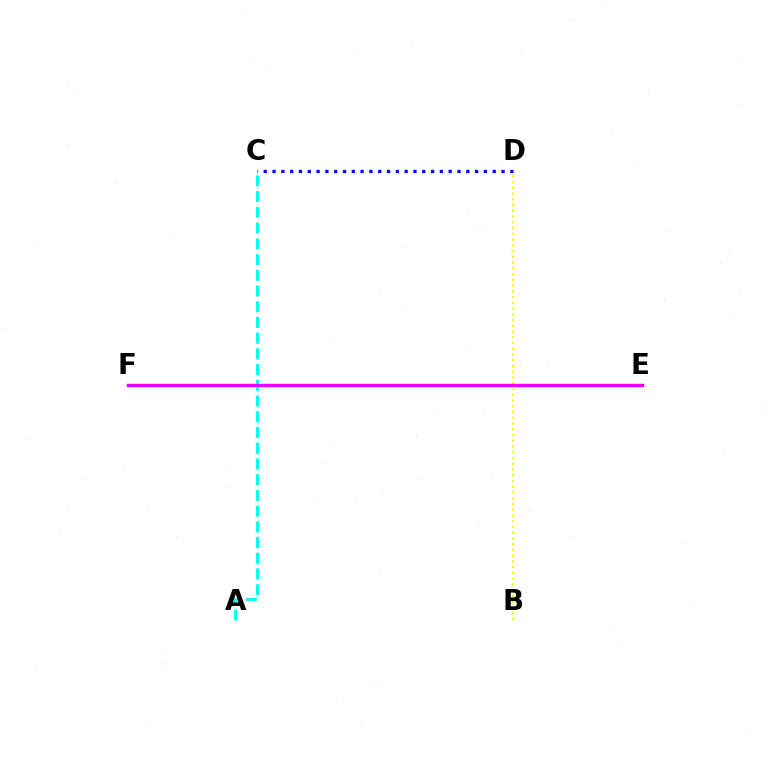{('B', 'D'): [{'color': '#fcf500', 'line_style': 'dotted', 'thickness': 1.56}], ('E', 'F'): [{'color': '#ff0000', 'line_style': 'solid', 'thickness': 2.07}, {'color': '#08ff00', 'line_style': 'solid', 'thickness': 2.41}, {'color': '#ee00ff', 'line_style': 'solid', 'thickness': 2.34}], ('A', 'C'): [{'color': '#00fff6', 'line_style': 'dashed', 'thickness': 2.14}], ('C', 'D'): [{'color': '#0010ff', 'line_style': 'dotted', 'thickness': 2.39}]}